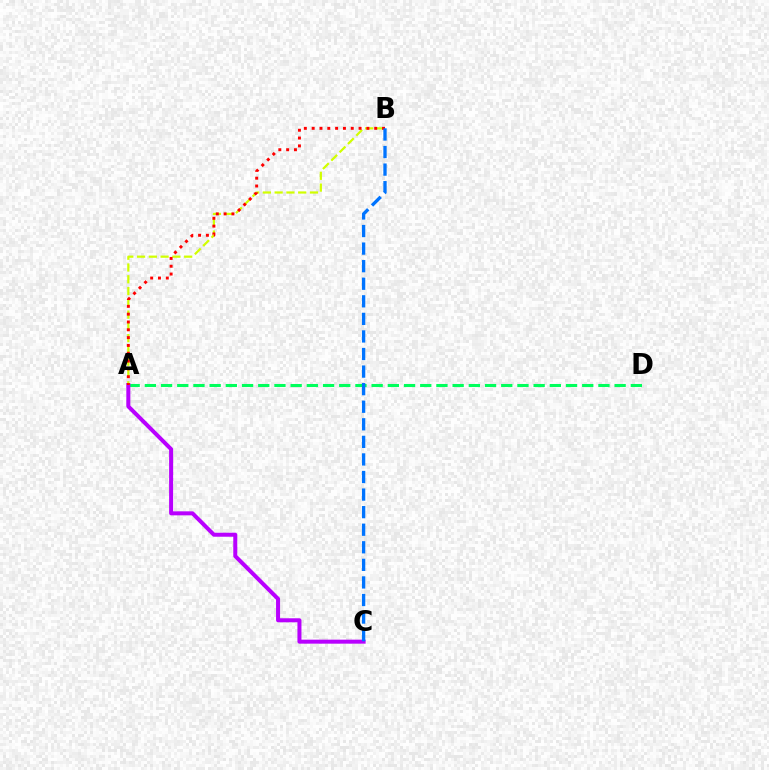{('A', 'D'): [{'color': '#00ff5c', 'line_style': 'dashed', 'thickness': 2.2}], ('A', 'C'): [{'color': '#b900ff', 'line_style': 'solid', 'thickness': 2.89}], ('A', 'B'): [{'color': '#d1ff00', 'line_style': 'dashed', 'thickness': 1.6}, {'color': '#ff0000', 'line_style': 'dotted', 'thickness': 2.12}], ('B', 'C'): [{'color': '#0074ff', 'line_style': 'dashed', 'thickness': 2.39}]}